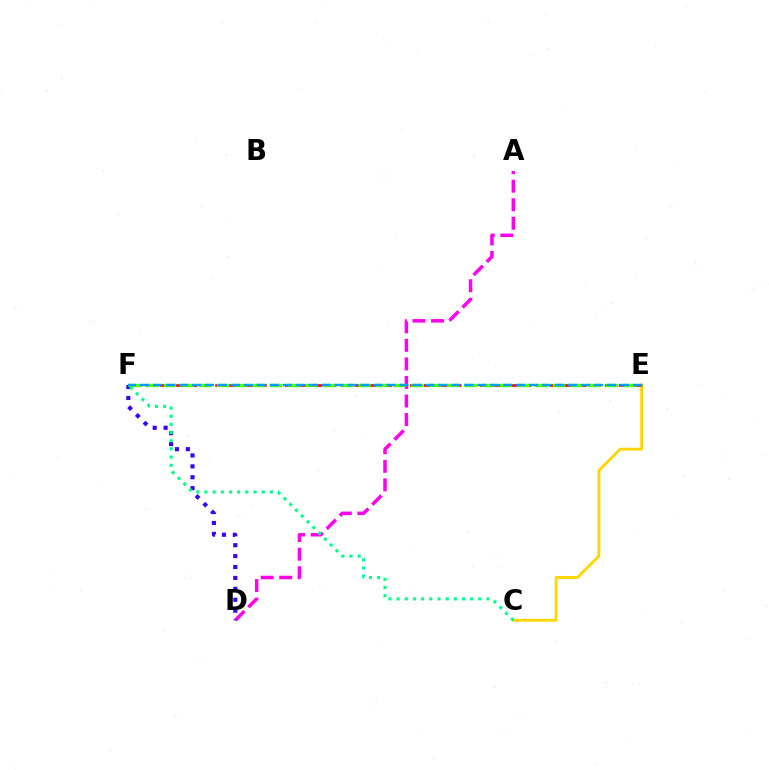{('A', 'D'): [{'color': '#ff00ed', 'line_style': 'dashed', 'thickness': 2.52}], ('C', 'E'): [{'color': '#ffd500', 'line_style': 'solid', 'thickness': 2.05}], ('D', 'F'): [{'color': '#3700ff', 'line_style': 'dotted', 'thickness': 2.96}], ('E', 'F'): [{'color': '#ff0000', 'line_style': 'dashed', 'thickness': 1.89}, {'color': '#4fff00', 'line_style': 'dashed', 'thickness': 2.4}, {'color': '#009eff', 'line_style': 'dashed', 'thickness': 1.76}], ('C', 'F'): [{'color': '#00ff86', 'line_style': 'dotted', 'thickness': 2.22}]}